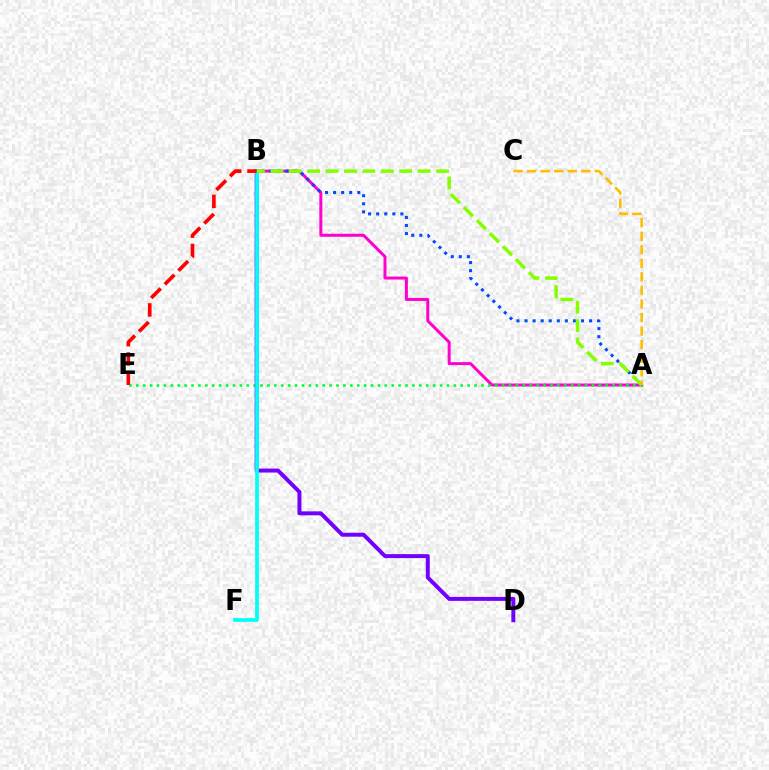{('A', 'B'): [{'color': '#ff00cf', 'line_style': 'solid', 'thickness': 2.16}, {'color': '#004bff', 'line_style': 'dotted', 'thickness': 2.19}, {'color': '#84ff00', 'line_style': 'dashed', 'thickness': 2.5}], ('A', 'E'): [{'color': '#00ff39', 'line_style': 'dotted', 'thickness': 1.88}], ('B', 'D'): [{'color': '#7200ff', 'line_style': 'solid', 'thickness': 2.85}], ('B', 'F'): [{'color': '#00fff6', 'line_style': 'solid', 'thickness': 2.68}], ('A', 'C'): [{'color': '#ffbd00', 'line_style': 'dashed', 'thickness': 1.84}], ('B', 'E'): [{'color': '#ff0000', 'line_style': 'dashed', 'thickness': 2.62}]}